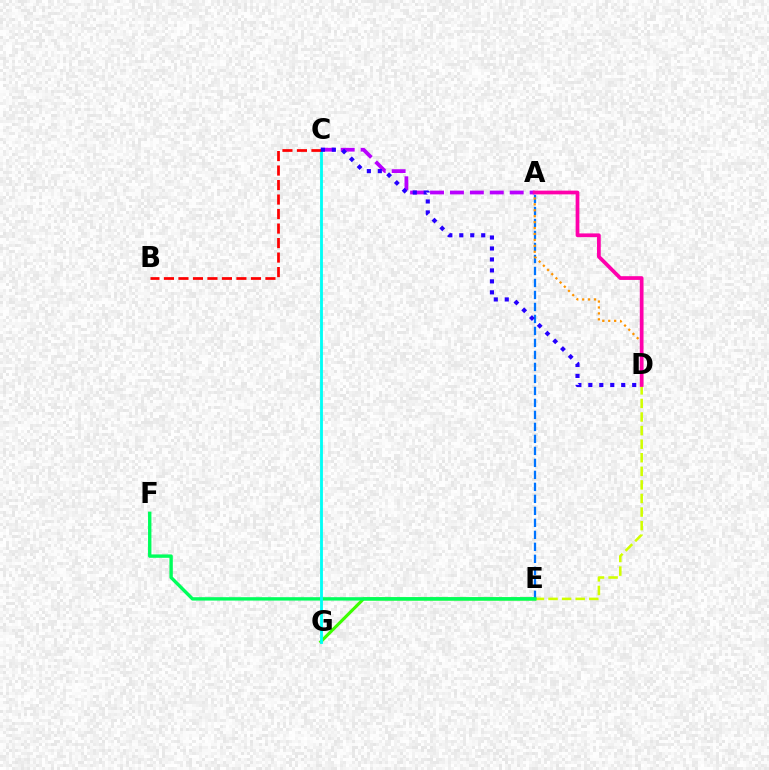{('D', 'E'): [{'color': '#d1ff00', 'line_style': 'dashed', 'thickness': 1.84}], ('E', 'G'): [{'color': '#3dff00', 'line_style': 'solid', 'thickness': 2.25}], ('A', 'C'): [{'color': '#b900ff', 'line_style': 'dashed', 'thickness': 2.71}], ('A', 'E'): [{'color': '#0074ff', 'line_style': 'dashed', 'thickness': 1.63}], ('A', 'D'): [{'color': '#ff9400', 'line_style': 'dotted', 'thickness': 1.61}, {'color': '#ff00ac', 'line_style': 'solid', 'thickness': 2.69}], ('E', 'F'): [{'color': '#00ff5c', 'line_style': 'solid', 'thickness': 2.44}], ('C', 'G'): [{'color': '#00fff6', 'line_style': 'solid', 'thickness': 2.04}], ('B', 'C'): [{'color': '#ff0000', 'line_style': 'dashed', 'thickness': 1.97}], ('C', 'D'): [{'color': '#2500ff', 'line_style': 'dotted', 'thickness': 2.98}]}